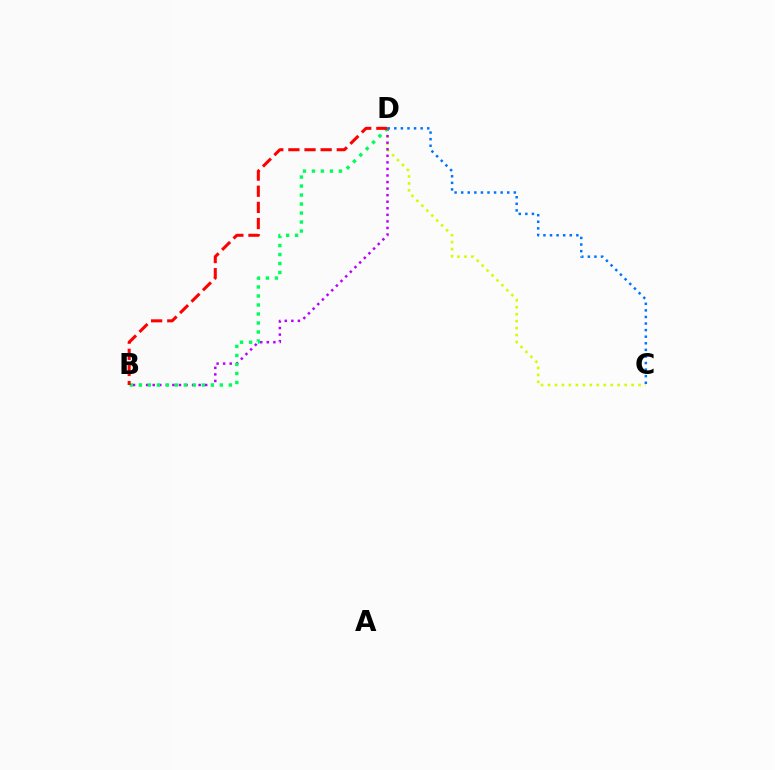{('C', 'D'): [{'color': '#d1ff00', 'line_style': 'dotted', 'thickness': 1.89}, {'color': '#0074ff', 'line_style': 'dotted', 'thickness': 1.79}], ('B', 'D'): [{'color': '#b900ff', 'line_style': 'dotted', 'thickness': 1.78}, {'color': '#00ff5c', 'line_style': 'dotted', 'thickness': 2.45}, {'color': '#ff0000', 'line_style': 'dashed', 'thickness': 2.19}]}